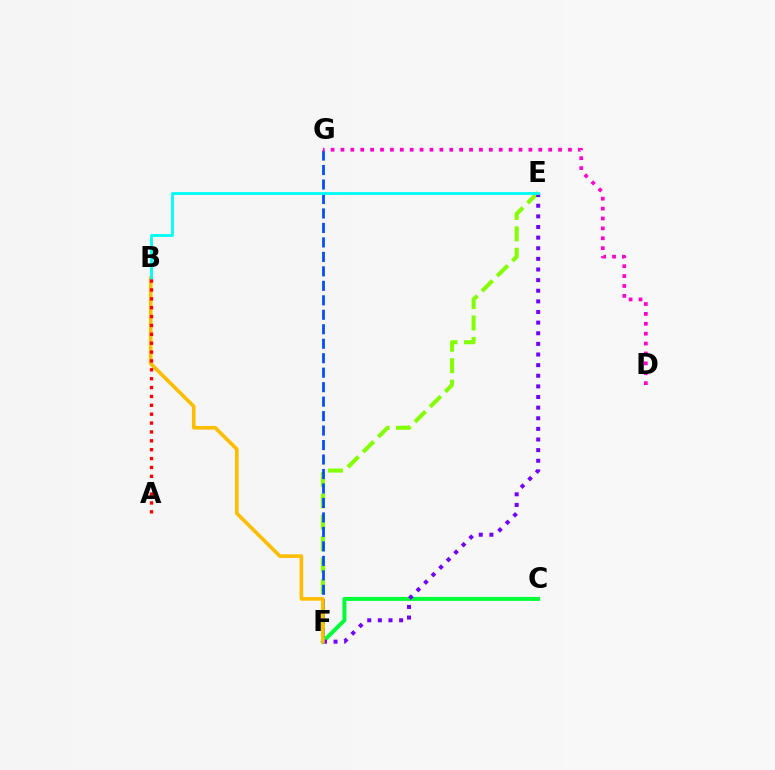{('E', 'F'): [{'color': '#84ff00', 'line_style': 'dashed', 'thickness': 2.91}, {'color': '#7200ff', 'line_style': 'dotted', 'thickness': 2.89}], ('C', 'F'): [{'color': '#00ff39', 'line_style': 'solid', 'thickness': 2.85}], ('F', 'G'): [{'color': '#004bff', 'line_style': 'dashed', 'thickness': 1.97}], ('D', 'G'): [{'color': '#ff00cf', 'line_style': 'dotted', 'thickness': 2.69}], ('B', 'F'): [{'color': '#ffbd00', 'line_style': 'solid', 'thickness': 2.63}], ('B', 'E'): [{'color': '#00fff6', 'line_style': 'solid', 'thickness': 2.05}], ('A', 'B'): [{'color': '#ff0000', 'line_style': 'dotted', 'thickness': 2.41}]}